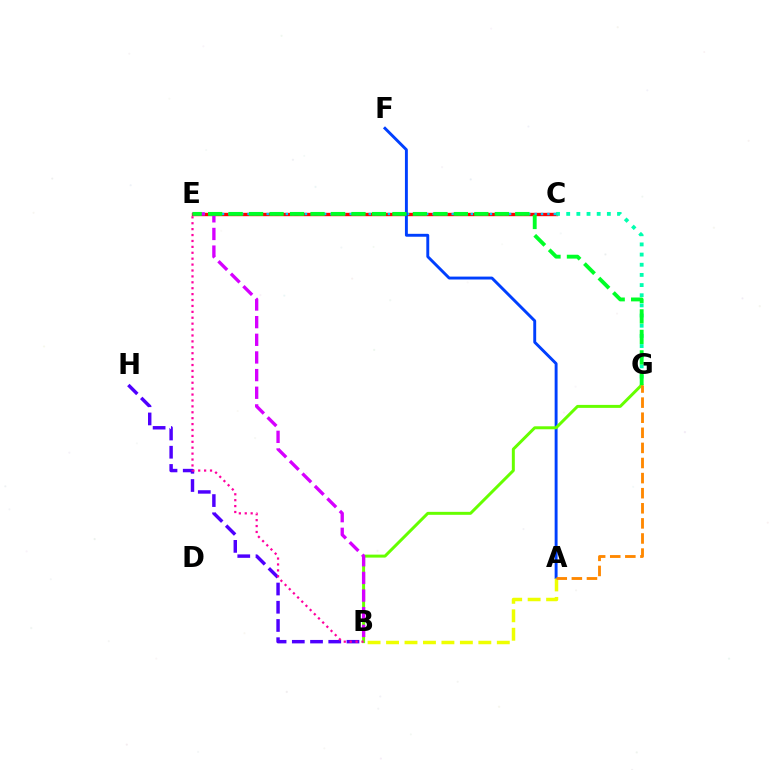{('C', 'E'): [{'color': '#ff0000', 'line_style': 'solid', 'thickness': 2.43}, {'color': '#00c7ff', 'line_style': 'dotted', 'thickness': 1.73}], ('B', 'H'): [{'color': '#4f00ff', 'line_style': 'dashed', 'thickness': 2.48}], ('C', 'G'): [{'color': '#00ffaf', 'line_style': 'dotted', 'thickness': 2.76}], ('A', 'F'): [{'color': '#003fff', 'line_style': 'solid', 'thickness': 2.09}], ('A', 'B'): [{'color': '#eeff00', 'line_style': 'dashed', 'thickness': 2.51}], ('B', 'G'): [{'color': '#66ff00', 'line_style': 'solid', 'thickness': 2.14}], ('A', 'G'): [{'color': '#ff8800', 'line_style': 'dashed', 'thickness': 2.05}], ('B', 'E'): [{'color': '#d600ff', 'line_style': 'dashed', 'thickness': 2.4}, {'color': '#ff00a0', 'line_style': 'dotted', 'thickness': 1.61}], ('E', 'G'): [{'color': '#00ff27', 'line_style': 'dashed', 'thickness': 2.78}]}